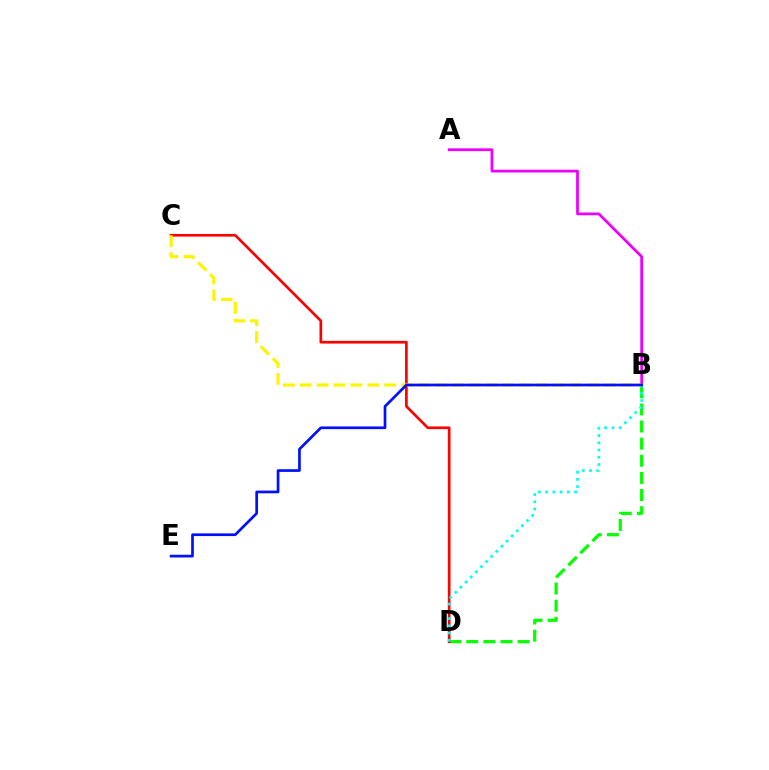{('B', 'D'): [{'color': '#08ff00', 'line_style': 'dashed', 'thickness': 2.33}, {'color': '#00fff6', 'line_style': 'dotted', 'thickness': 1.97}], ('C', 'D'): [{'color': '#ff0000', 'line_style': 'solid', 'thickness': 1.93}], ('A', 'B'): [{'color': '#ee00ff', 'line_style': 'solid', 'thickness': 1.99}], ('B', 'C'): [{'color': '#fcf500', 'line_style': 'dashed', 'thickness': 2.29}], ('B', 'E'): [{'color': '#0010ff', 'line_style': 'solid', 'thickness': 1.94}]}